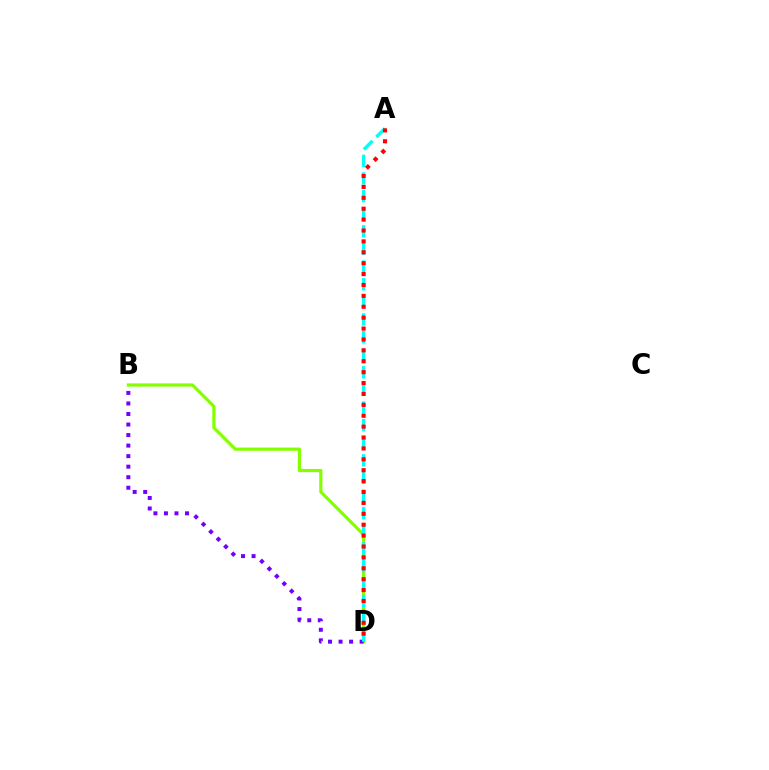{('B', 'D'): [{'color': '#84ff00', 'line_style': 'solid', 'thickness': 2.31}, {'color': '#7200ff', 'line_style': 'dotted', 'thickness': 2.86}], ('A', 'D'): [{'color': '#00fff6', 'line_style': 'dashed', 'thickness': 2.39}, {'color': '#ff0000', 'line_style': 'dotted', 'thickness': 2.96}]}